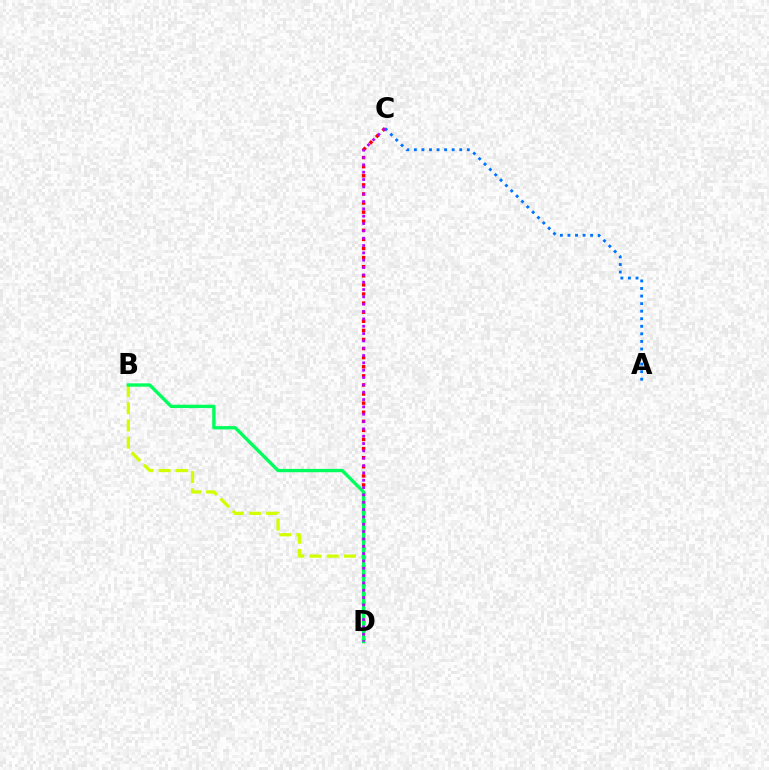{('A', 'C'): [{'color': '#0074ff', 'line_style': 'dotted', 'thickness': 2.05}], ('B', 'D'): [{'color': '#d1ff00', 'line_style': 'dashed', 'thickness': 2.34}, {'color': '#00ff5c', 'line_style': 'solid', 'thickness': 2.4}], ('C', 'D'): [{'color': '#ff0000', 'line_style': 'dotted', 'thickness': 2.47}, {'color': '#b900ff', 'line_style': 'dotted', 'thickness': 1.99}]}